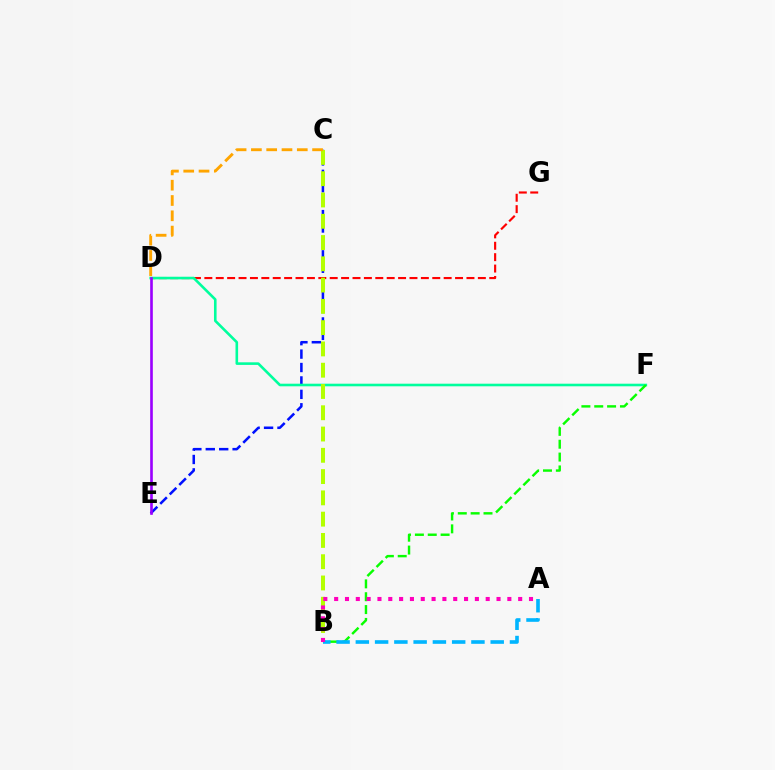{('C', 'E'): [{'color': '#0010ff', 'line_style': 'dashed', 'thickness': 1.82}], ('D', 'G'): [{'color': '#ff0000', 'line_style': 'dashed', 'thickness': 1.55}], ('D', 'F'): [{'color': '#00ff9d', 'line_style': 'solid', 'thickness': 1.87}], ('B', 'C'): [{'color': '#b3ff00', 'line_style': 'dashed', 'thickness': 2.89}], ('B', 'F'): [{'color': '#08ff00', 'line_style': 'dashed', 'thickness': 1.75}], ('D', 'E'): [{'color': '#9b00ff', 'line_style': 'solid', 'thickness': 1.9}], ('A', 'B'): [{'color': '#00b5ff', 'line_style': 'dashed', 'thickness': 2.62}, {'color': '#ff00bd', 'line_style': 'dotted', 'thickness': 2.94}], ('C', 'D'): [{'color': '#ffa500', 'line_style': 'dashed', 'thickness': 2.08}]}